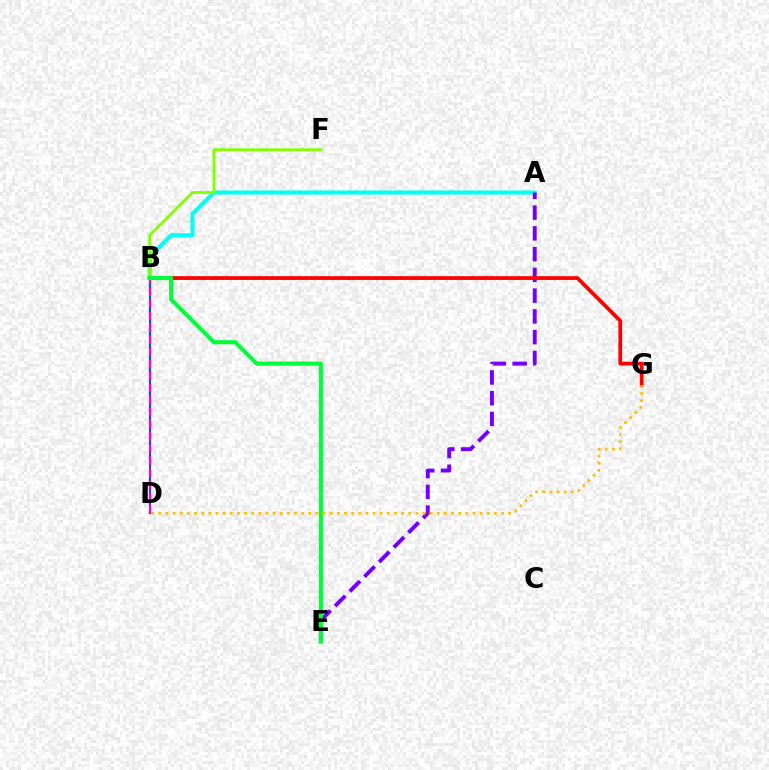{('A', 'B'): [{'color': '#00fff6', 'line_style': 'solid', 'thickness': 2.92}], ('B', 'D'): [{'color': '#004bff', 'line_style': 'solid', 'thickness': 1.5}, {'color': '#ff00cf', 'line_style': 'dashed', 'thickness': 1.64}], ('A', 'E'): [{'color': '#7200ff', 'line_style': 'dashed', 'thickness': 2.82}], ('B', 'F'): [{'color': '#84ff00', 'line_style': 'solid', 'thickness': 2.01}], ('B', 'G'): [{'color': '#ff0000', 'line_style': 'solid', 'thickness': 2.72}], ('B', 'E'): [{'color': '#00ff39', 'line_style': 'solid', 'thickness': 2.95}], ('D', 'G'): [{'color': '#ffbd00', 'line_style': 'dotted', 'thickness': 1.94}]}